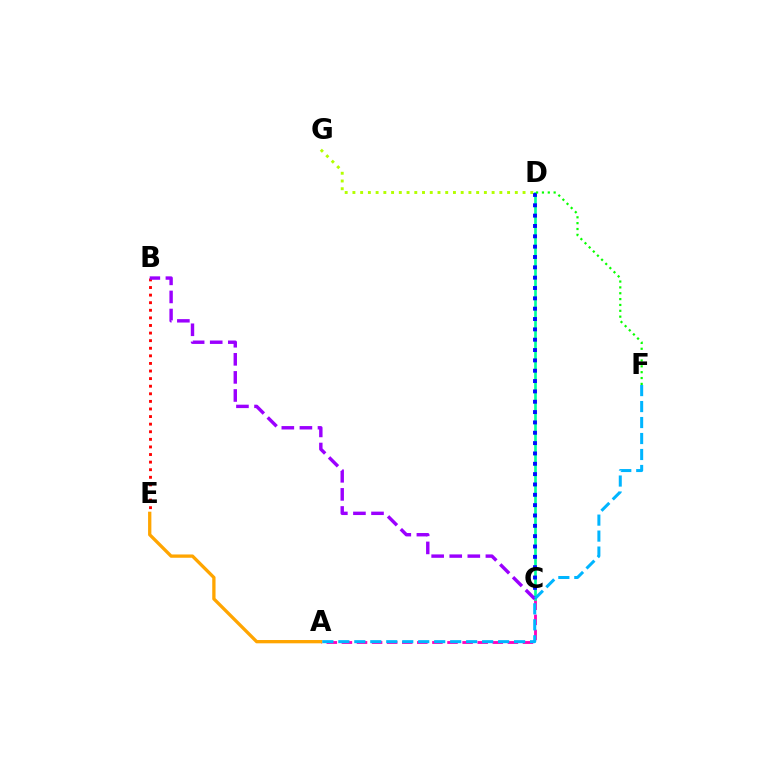{('A', 'C'): [{'color': '#ff00bd', 'line_style': 'dashed', 'thickness': 2.05}], ('C', 'D'): [{'color': '#00ff9d', 'line_style': 'solid', 'thickness': 1.92}, {'color': '#0010ff', 'line_style': 'dotted', 'thickness': 2.81}], ('D', 'G'): [{'color': '#b3ff00', 'line_style': 'dotted', 'thickness': 2.1}], ('B', 'E'): [{'color': '#ff0000', 'line_style': 'dotted', 'thickness': 2.06}], ('B', 'C'): [{'color': '#9b00ff', 'line_style': 'dashed', 'thickness': 2.46}], ('D', 'F'): [{'color': '#08ff00', 'line_style': 'dotted', 'thickness': 1.59}], ('A', 'E'): [{'color': '#ffa500', 'line_style': 'solid', 'thickness': 2.38}], ('A', 'F'): [{'color': '#00b5ff', 'line_style': 'dashed', 'thickness': 2.17}]}